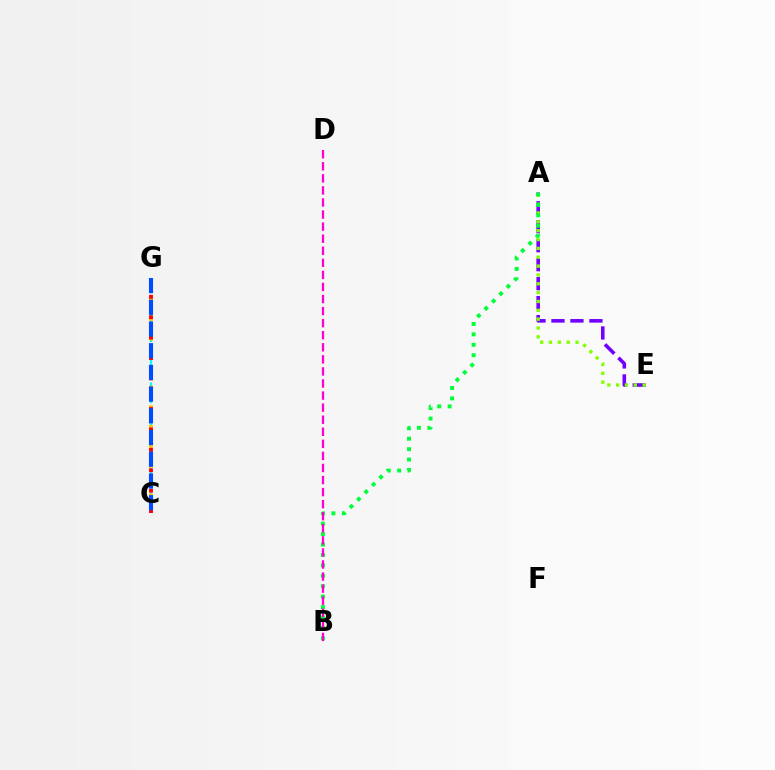{('C', 'G'): [{'color': '#00fff6', 'line_style': 'dashed', 'thickness': 1.66}, {'color': '#ffbd00', 'line_style': 'dotted', 'thickness': 2.66}, {'color': '#ff0000', 'line_style': 'dotted', 'thickness': 2.77}, {'color': '#004bff', 'line_style': 'dashed', 'thickness': 2.95}], ('A', 'E'): [{'color': '#7200ff', 'line_style': 'dashed', 'thickness': 2.58}, {'color': '#84ff00', 'line_style': 'dotted', 'thickness': 2.4}], ('A', 'B'): [{'color': '#00ff39', 'line_style': 'dotted', 'thickness': 2.83}], ('B', 'D'): [{'color': '#ff00cf', 'line_style': 'dashed', 'thickness': 1.64}]}